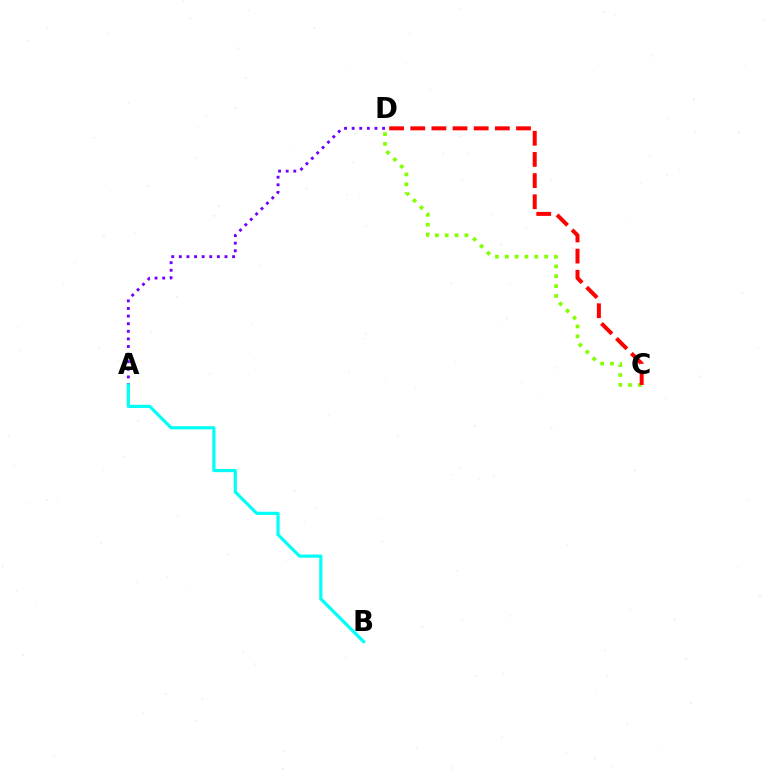{('C', 'D'): [{'color': '#84ff00', 'line_style': 'dotted', 'thickness': 2.68}, {'color': '#ff0000', 'line_style': 'dashed', 'thickness': 2.87}], ('A', 'D'): [{'color': '#7200ff', 'line_style': 'dotted', 'thickness': 2.07}], ('A', 'B'): [{'color': '#00fff6', 'line_style': 'solid', 'thickness': 2.29}]}